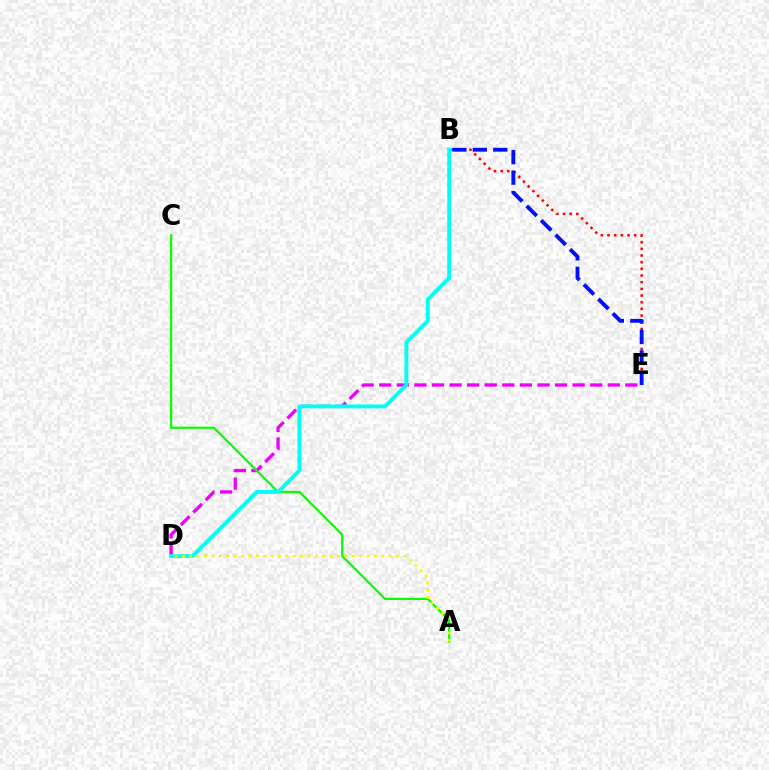{('D', 'E'): [{'color': '#ee00ff', 'line_style': 'dashed', 'thickness': 2.39}], ('B', 'E'): [{'color': '#ff0000', 'line_style': 'dotted', 'thickness': 1.81}, {'color': '#0010ff', 'line_style': 'dashed', 'thickness': 2.78}], ('A', 'C'): [{'color': '#08ff00', 'line_style': 'solid', 'thickness': 1.61}], ('B', 'D'): [{'color': '#00fff6', 'line_style': 'solid', 'thickness': 2.79}], ('A', 'D'): [{'color': '#fcf500', 'line_style': 'dotted', 'thickness': 2.01}]}